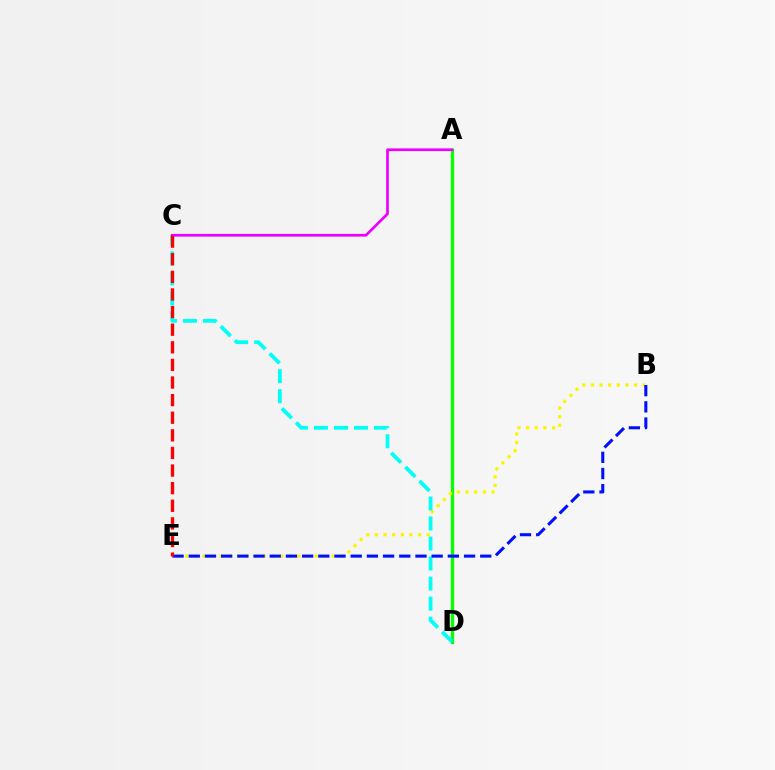{('A', 'D'): [{'color': '#08ff00', 'line_style': 'solid', 'thickness': 2.37}], ('B', 'E'): [{'color': '#fcf500', 'line_style': 'dotted', 'thickness': 2.35}, {'color': '#0010ff', 'line_style': 'dashed', 'thickness': 2.2}], ('C', 'D'): [{'color': '#00fff6', 'line_style': 'dashed', 'thickness': 2.72}], ('A', 'C'): [{'color': '#ee00ff', 'line_style': 'solid', 'thickness': 1.94}], ('C', 'E'): [{'color': '#ff0000', 'line_style': 'dashed', 'thickness': 2.39}]}